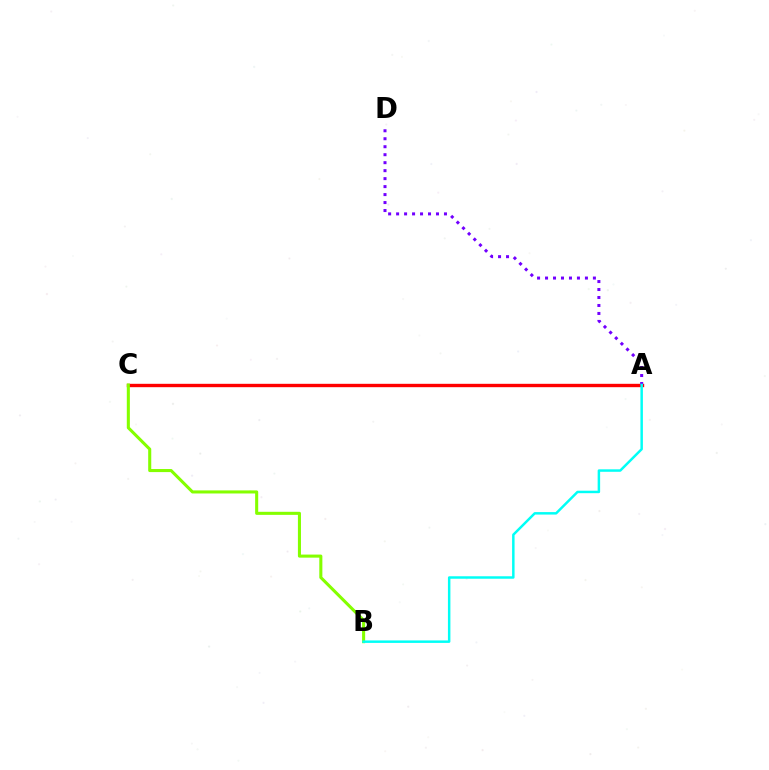{('A', 'C'): [{'color': '#ff0000', 'line_style': 'solid', 'thickness': 2.43}], ('B', 'C'): [{'color': '#84ff00', 'line_style': 'solid', 'thickness': 2.21}], ('A', 'D'): [{'color': '#7200ff', 'line_style': 'dotted', 'thickness': 2.17}], ('A', 'B'): [{'color': '#00fff6', 'line_style': 'solid', 'thickness': 1.78}]}